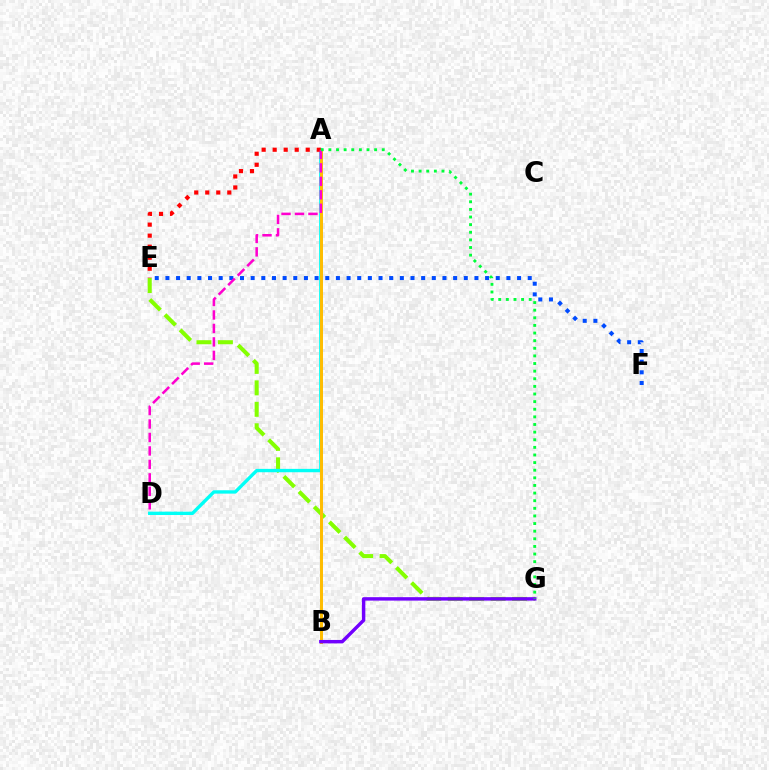{('E', 'G'): [{'color': '#84ff00', 'line_style': 'dashed', 'thickness': 2.92}], ('A', 'D'): [{'color': '#00fff6', 'line_style': 'solid', 'thickness': 2.42}, {'color': '#ff00cf', 'line_style': 'dashed', 'thickness': 1.83}], ('A', 'B'): [{'color': '#ffbd00', 'line_style': 'solid', 'thickness': 2.13}], ('A', 'E'): [{'color': '#ff0000', 'line_style': 'dotted', 'thickness': 2.99}], ('E', 'F'): [{'color': '#004bff', 'line_style': 'dotted', 'thickness': 2.9}], ('B', 'G'): [{'color': '#7200ff', 'line_style': 'solid', 'thickness': 2.47}], ('A', 'G'): [{'color': '#00ff39', 'line_style': 'dotted', 'thickness': 2.07}]}